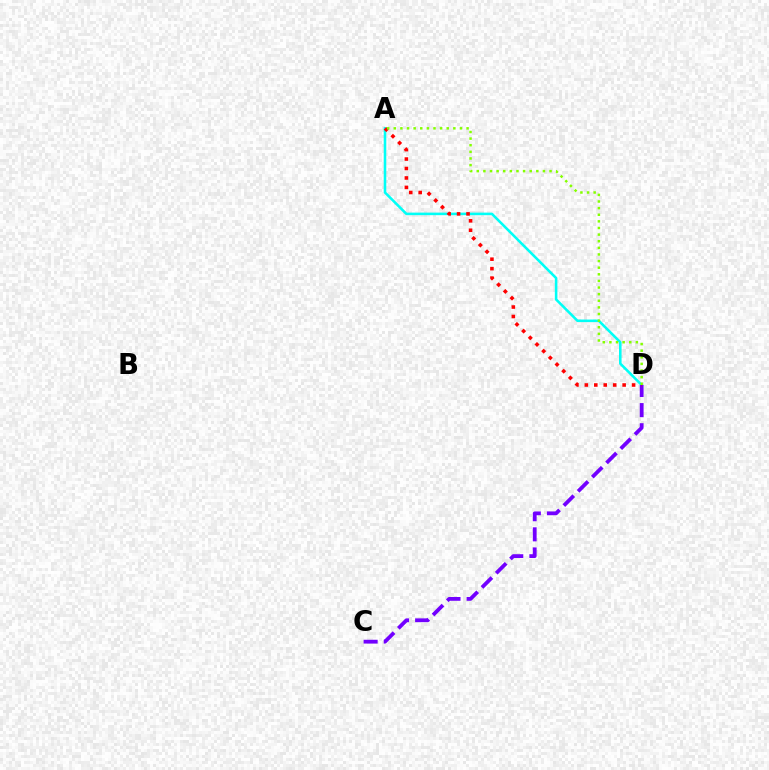{('A', 'D'): [{'color': '#00fff6', 'line_style': 'solid', 'thickness': 1.84}, {'color': '#ff0000', 'line_style': 'dotted', 'thickness': 2.57}, {'color': '#84ff00', 'line_style': 'dotted', 'thickness': 1.8}], ('C', 'D'): [{'color': '#7200ff', 'line_style': 'dashed', 'thickness': 2.73}]}